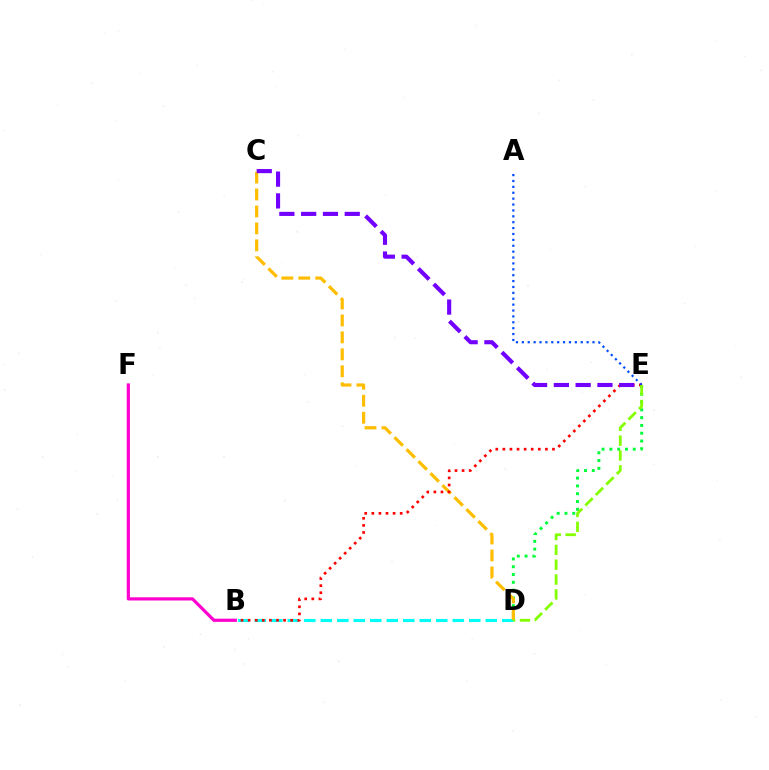{('B', 'D'): [{'color': '#00fff6', 'line_style': 'dashed', 'thickness': 2.24}], ('D', 'E'): [{'color': '#00ff39', 'line_style': 'dotted', 'thickness': 2.12}, {'color': '#84ff00', 'line_style': 'dashed', 'thickness': 2.02}], ('C', 'D'): [{'color': '#ffbd00', 'line_style': 'dashed', 'thickness': 2.3}], ('B', 'E'): [{'color': '#ff0000', 'line_style': 'dotted', 'thickness': 1.93}], ('B', 'F'): [{'color': '#ff00cf', 'line_style': 'solid', 'thickness': 2.3}], ('A', 'E'): [{'color': '#004bff', 'line_style': 'dotted', 'thickness': 1.6}], ('C', 'E'): [{'color': '#7200ff', 'line_style': 'dashed', 'thickness': 2.96}]}